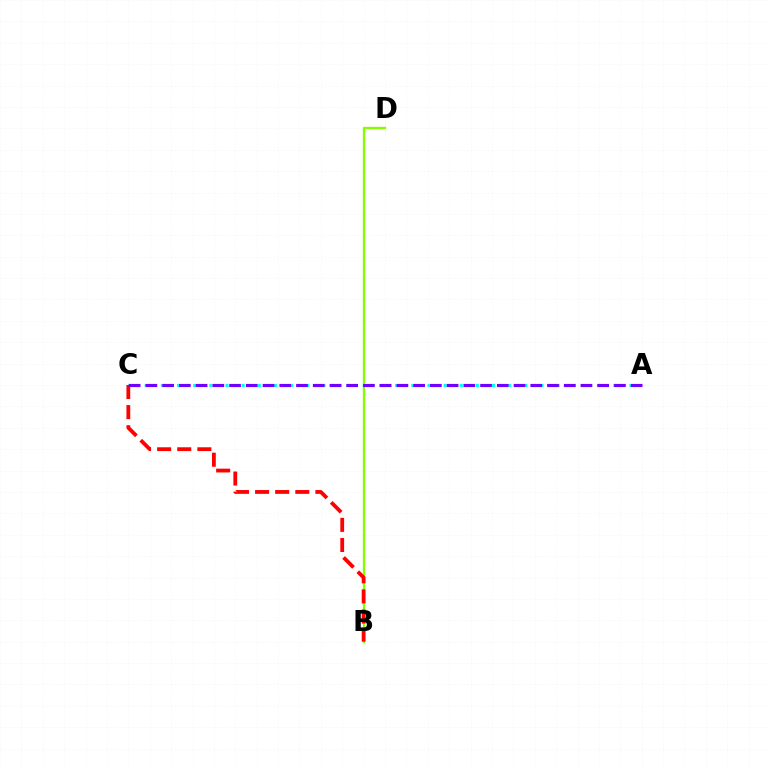{('A', 'C'): [{'color': '#00fff6', 'line_style': 'dotted', 'thickness': 2.2}, {'color': '#7200ff', 'line_style': 'dashed', 'thickness': 2.27}], ('B', 'D'): [{'color': '#84ff00', 'line_style': 'solid', 'thickness': 1.69}], ('B', 'C'): [{'color': '#ff0000', 'line_style': 'dashed', 'thickness': 2.73}]}